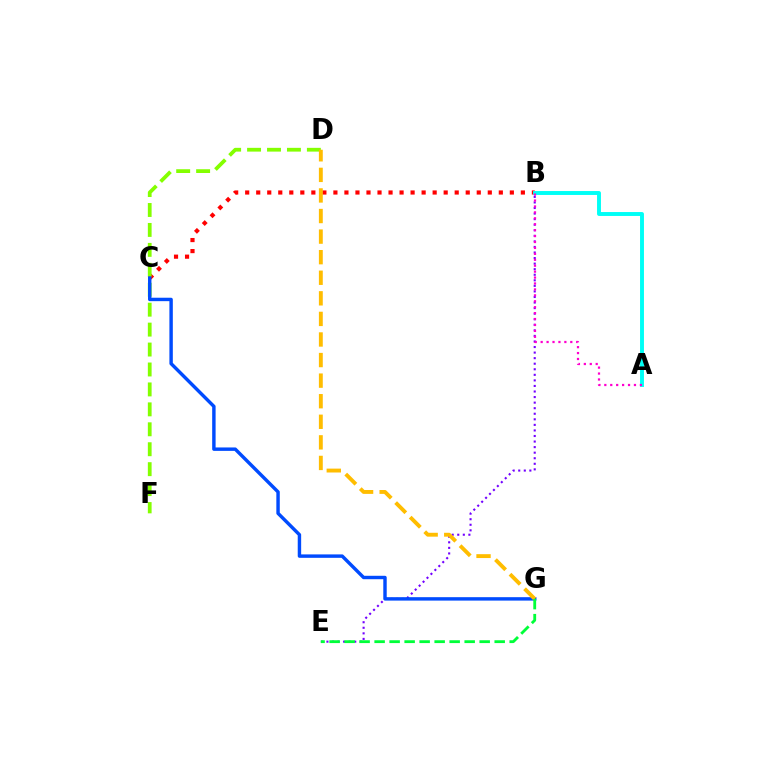{('B', 'C'): [{'color': '#ff0000', 'line_style': 'dotted', 'thickness': 3.0}], ('D', 'F'): [{'color': '#84ff00', 'line_style': 'dashed', 'thickness': 2.71}], ('A', 'B'): [{'color': '#00fff6', 'line_style': 'solid', 'thickness': 2.82}, {'color': '#ff00cf', 'line_style': 'dotted', 'thickness': 1.61}], ('B', 'E'): [{'color': '#7200ff', 'line_style': 'dotted', 'thickness': 1.51}], ('C', 'G'): [{'color': '#004bff', 'line_style': 'solid', 'thickness': 2.47}], ('D', 'G'): [{'color': '#ffbd00', 'line_style': 'dashed', 'thickness': 2.8}], ('E', 'G'): [{'color': '#00ff39', 'line_style': 'dashed', 'thickness': 2.04}]}